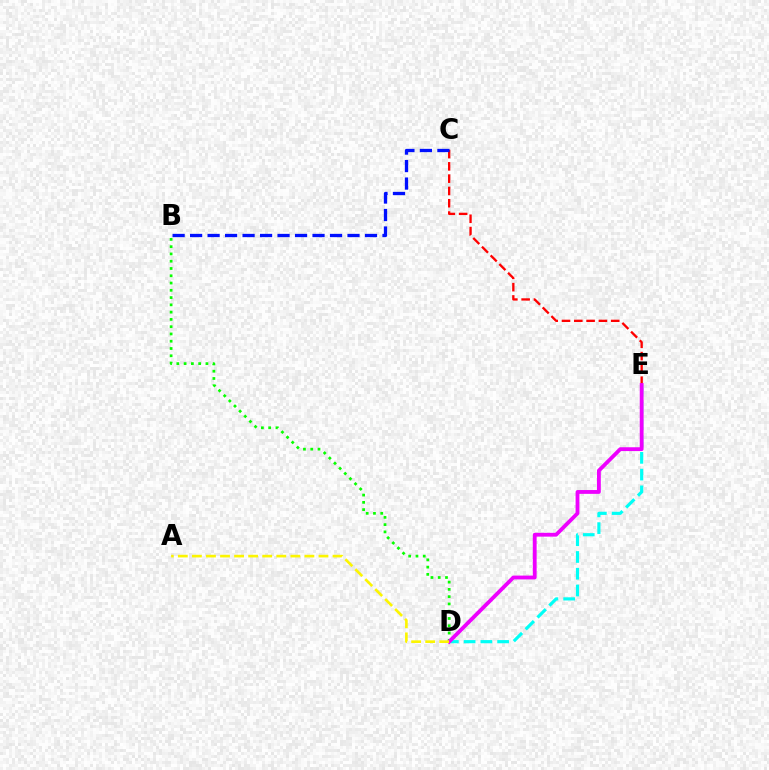{('D', 'E'): [{'color': '#00fff6', 'line_style': 'dashed', 'thickness': 2.28}, {'color': '#ee00ff', 'line_style': 'solid', 'thickness': 2.75}], ('C', 'E'): [{'color': '#ff0000', 'line_style': 'dashed', 'thickness': 1.67}], ('B', 'D'): [{'color': '#08ff00', 'line_style': 'dotted', 'thickness': 1.98}], ('A', 'D'): [{'color': '#fcf500', 'line_style': 'dashed', 'thickness': 1.91}], ('B', 'C'): [{'color': '#0010ff', 'line_style': 'dashed', 'thickness': 2.38}]}